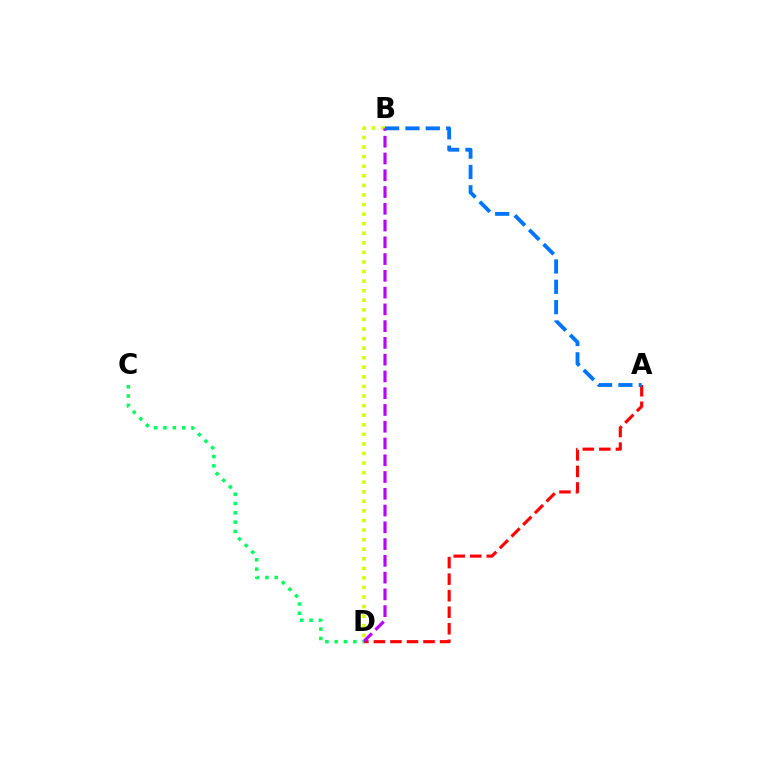{('B', 'D'): [{'color': '#d1ff00', 'line_style': 'dotted', 'thickness': 2.6}, {'color': '#b900ff', 'line_style': 'dashed', 'thickness': 2.28}], ('A', 'D'): [{'color': '#ff0000', 'line_style': 'dashed', 'thickness': 2.25}], ('C', 'D'): [{'color': '#00ff5c', 'line_style': 'dotted', 'thickness': 2.53}], ('A', 'B'): [{'color': '#0074ff', 'line_style': 'dashed', 'thickness': 2.76}]}